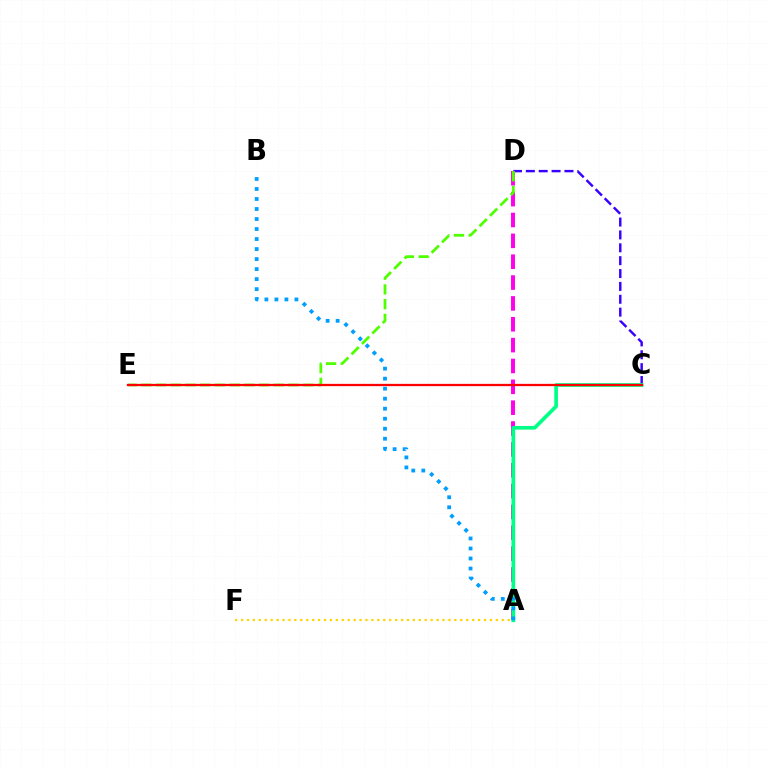{('C', 'D'): [{'color': '#3700ff', 'line_style': 'dashed', 'thickness': 1.75}], ('A', 'F'): [{'color': '#ffd500', 'line_style': 'dotted', 'thickness': 1.61}], ('A', 'D'): [{'color': '#ff00ed', 'line_style': 'dashed', 'thickness': 2.83}], ('D', 'E'): [{'color': '#4fff00', 'line_style': 'dashed', 'thickness': 2.0}], ('A', 'C'): [{'color': '#00ff86', 'line_style': 'solid', 'thickness': 2.65}], ('C', 'E'): [{'color': '#ff0000', 'line_style': 'solid', 'thickness': 1.63}], ('A', 'B'): [{'color': '#009eff', 'line_style': 'dotted', 'thickness': 2.72}]}